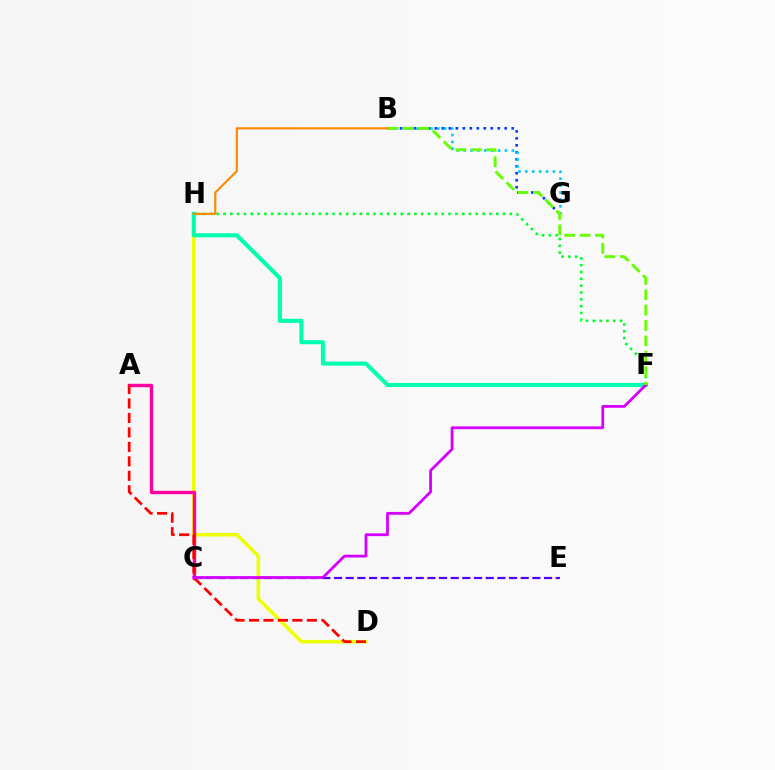{('B', 'G'): [{'color': '#003fff', 'line_style': 'dotted', 'thickness': 1.9}, {'color': '#00c7ff', 'line_style': 'dotted', 'thickness': 1.87}], ('D', 'H'): [{'color': '#eeff00', 'line_style': 'solid', 'thickness': 2.55}], ('A', 'C'): [{'color': '#ff00a0', 'line_style': 'solid', 'thickness': 2.44}], ('A', 'D'): [{'color': '#ff0000', 'line_style': 'dashed', 'thickness': 1.97}], ('F', 'H'): [{'color': '#00ffaf', 'line_style': 'solid', 'thickness': 2.93}, {'color': '#00ff27', 'line_style': 'dotted', 'thickness': 1.85}], ('C', 'E'): [{'color': '#4f00ff', 'line_style': 'dashed', 'thickness': 1.58}], ('C', 'F'): [{'color': '#d600ff', 'line_style': 'solid', 'thickness': 2.01}], ('B', 'F'): [{'color': '#66ff00', 'line_style': 'dashed', 'thickness': 2.09}], ('B', 'H'): [{'color': '#ff8800', 'line_style': 'solid', 'thickness': 1.55}]}